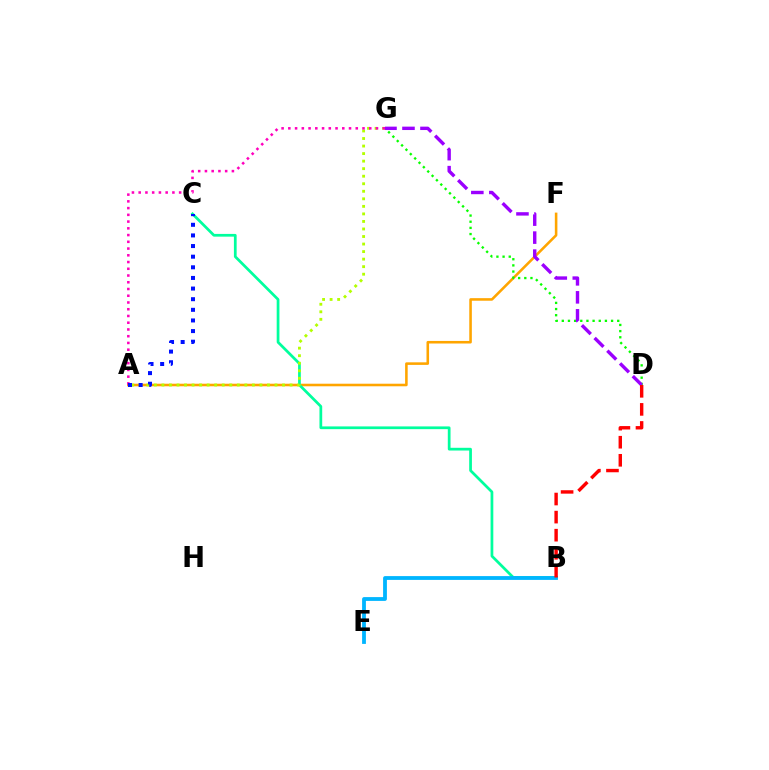{('A', 'F'): [{'color': '#ffa500', 'line_style': 'solid', 'thickness': 1.85}], ('D', 'G'): [{'color': '#08ff00', 'line_style': 'dotted', 'thickness': 1.67}, {'color': '#9b00ff', 'line_style': 'dashed', 'thickness': 2.44}], ('B', 'C'): [{'color': '#00ff9d', 'line_style': 'solid', 'thickness': 1.97}], ('A', 'G'): [{'color': '#b3ff00', 'line_style': 'dotted', 'thickness': 2.05}, {'color': '#ff00bd', 'line_style': 'dotted', 'thickness': 1.83}], ('B', 'E'): [{'color': '#00b5ff', 'line_style': 'solid', 'thickness': 2.74}], ('B', 'D'): [{'color': '#ff0000', 'line_style': 'dashed', 'thickness': 2.46}], ('A', 'C'): [{'color': '#0010ff', 'line_style': 'dotted', 'thickness': 2.89}]}